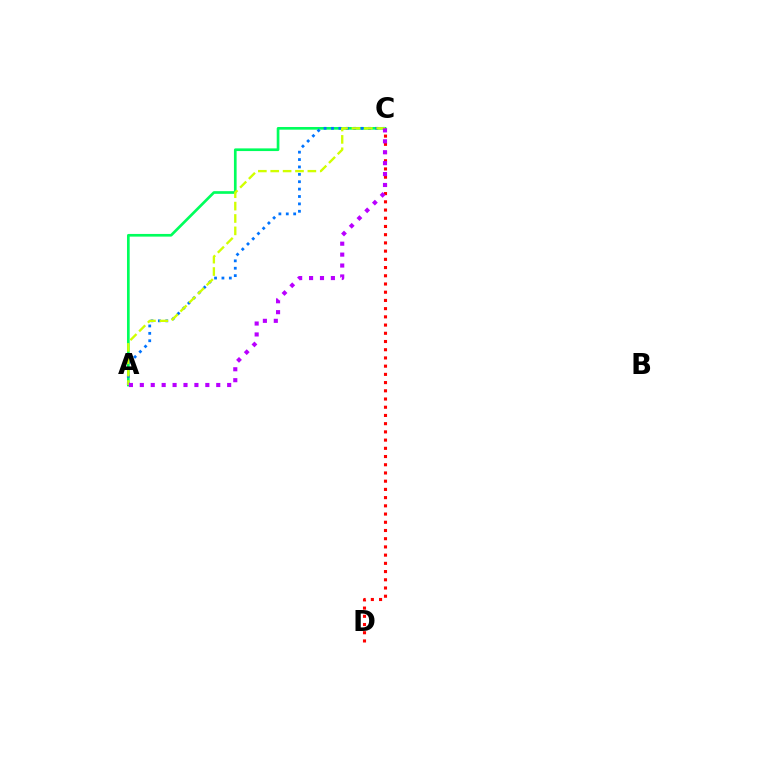{('C', 'D'): [{'color': '#ff0000', 'line_style': 'dotted', 'thickness': 2.23}], ('A', 'C'): [{'color': '#00ff5c', 'line_style': 'solid', 'thickness': 1.93}, {'color': '#0074ff', 'line_style': 'dotted', 'thickness': 2.01}, {'color': '#d1ff00', 'line_style': 'dashed', 'thickness': 1.68}, {'color': '#b900ff', 'line_style': 'dotted', 'thickness': 2.97}]}